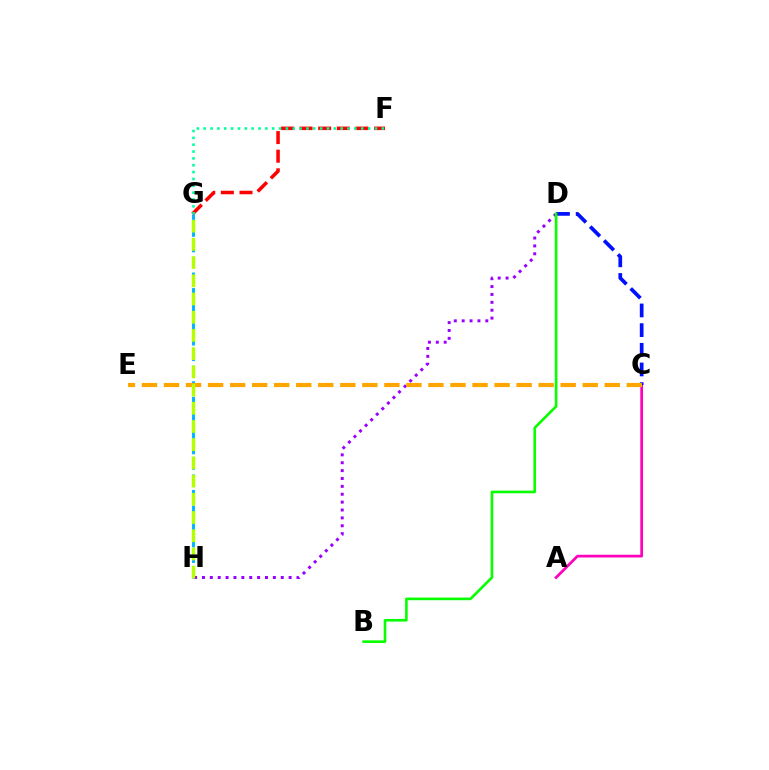{('A', 'C'): [{'color': '#ff00bd', 'line_style': 'solid', 'thickness': 1.96}], ('G', 'H'): [{'color': '#00b5ff', 'line_style': 'dashed', 'thickness': 2.11}, {'color': '#b3ff00', 'line_style': 'dashed', 'thickness': 2.47}], ('F', 'G'): [{'color': '#ff0000', 'line_style': 'dashed', 'thickness': 2.53}, {'color': '#00ff9d', 'line_style': 'dotted', 'thickness': 1.86}], ('D', 'H'): [{'color': '#9b00ff', 'line_style': 'dotted', 'thickness': 2.14}], ('C', 'D'): [{'color': '#0010ff', 'line_style': 'dashed', 'thickness': 2.67}], ('C', 'E'): [{'color': '#ffa500', 'line_style': 'dashed', 'thickness': 2.99}], ('B', 'D'): [{'color': '#08ff00', 'line_style': 'solid', 'thickness': 1.9}]}